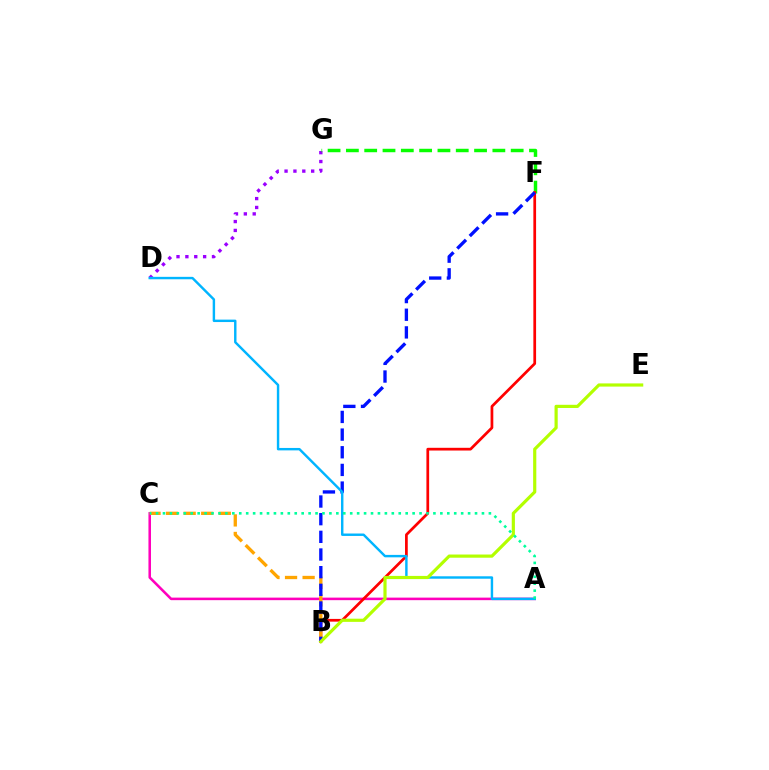{('A', 'C'): [{'color': '#ff00bd', 'line_style': 'solid', 'thickness': 1.84}, {'color': '#00ff9d', 'line_style': 'dotted', 'thickness': 1.88}], ('D', 'G'): [{'color': '#9b00ff', 'line_style': 'dotted', 'thickness': 2.41}], ('F', 'G'): [{'color': '#08ff00', 'line_style': 'dashed', 'thickness': 2.49}], ('B', 'F'): [{'color': '#ff0000', 'line_style': 'solid', 'thickness': 1.97}, {'color': '#0010ff', 'line_style': 'dashed', 'thickness': 2.4}], ('B', 'C'): [{'color': '#ffa500', 'line_style': 'dashed', 'thickness': 2.39}], ('A', 'D'): [{'color': '#00b5ff', 'line_style': 'solid', 'thickness': 1.75}], ('B', 'E'): [{'color': '#b3ff00', 'line_style': 'solid', 'thickness': 2.29}]}